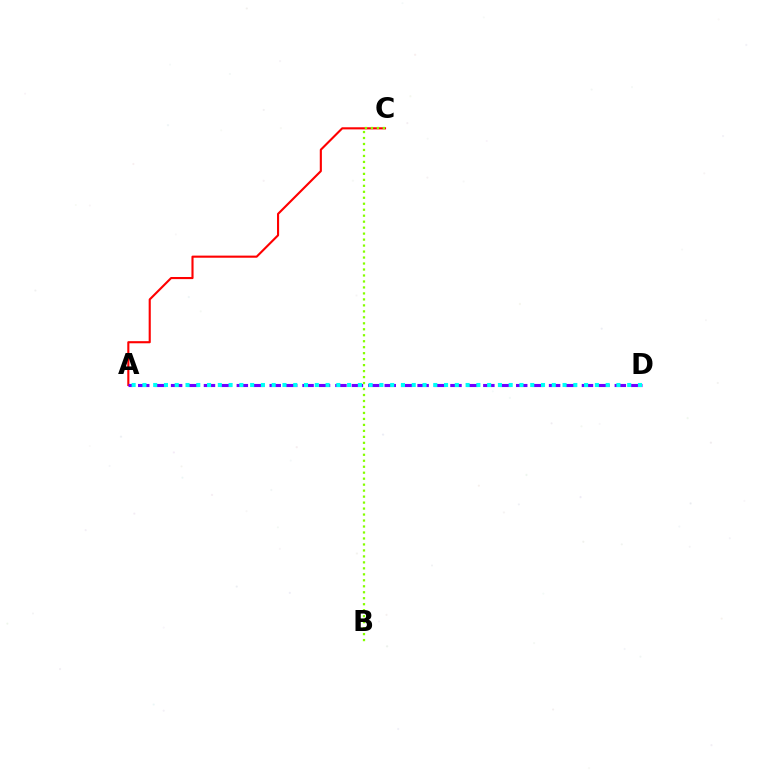{('A', 'C'): [{'color': '#ff0000', 'line_style': 'solid', 'thickness': 1.52}], ('B', 'C'): [{'color': '#84ff00', 'line_style': 'dotted', 'thickness': 1.62}], ('A', 'D'): [{'color': '#7200ff', 'line_style': 'dashed', 'thickness': 2.23}, {'color': '#00fff6', 'line_style': 'dotted', 'thickness': 2.93}]}